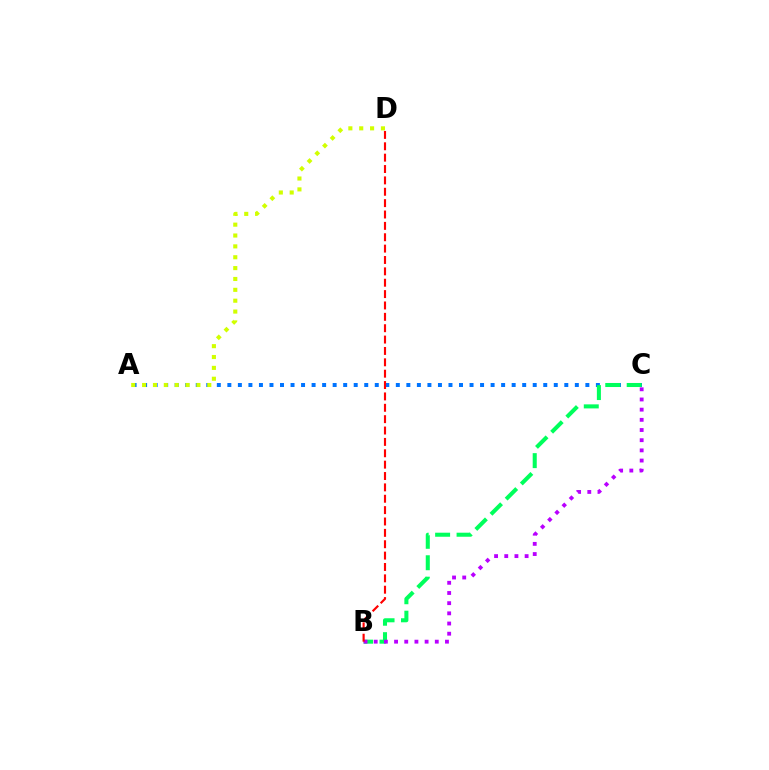{('A', 'C'): [{'color': '#0074ff', 'line_style': 'dotted', 'thickness': 2.86}], ('B', 'C'): [{'color': '#00ff5c', 'line_style': 'dashed', 'thickness': 2.91}, {'color': '#b900ff', 'line_style': 'dotted', 'thickness': 2.77}], ('B', 'D'): [{'color': '#ff0000', 'line_style': 'dashed', 'thickness': 1.54}], ('A', 'D'): [{'color': '#d1ff00', 'line_style': 'dotted', 'thickness': 2.95}]}